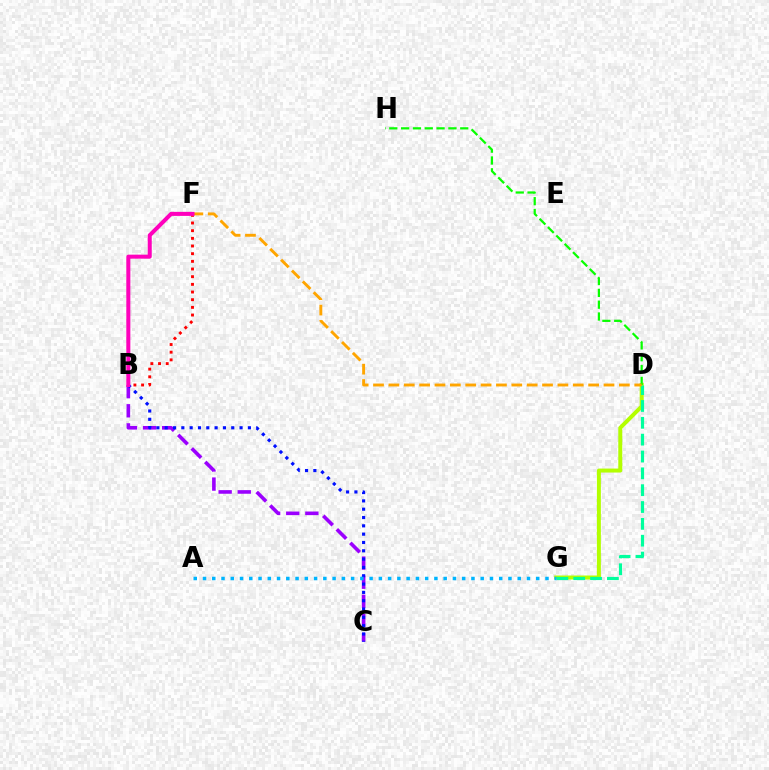{('B', 'F'): [{'color': '#ff0000', 'line_style': 'dotted', 'thickness': 2.08}, {'color': '#ff00bd', 'line_style': 'solid', 'thickness': 2.9}], ('D', 'G'): [{'color': '#b3ff00', 'line_style': 'solid', 'thickness': 2.86}, {'color': '#00ff9d', 'line_style': 'dashed', 'thickness': 2.29}], ('B', 'C'): [{'color': '#9b00ff', 'line_style': 'dashed', 'thickness': 2.6}, {'color': '#0010ff', 'line_style': 'dotted', 'thickness': 2.26}], ('D', 'H'): [{'color': '#08ff00', 'line_style': 'dashed', 'thickness': 1.61}], ('A', 'G'): [{'color': '#00b5ff', 'line_style': 'dotted', 'thickness': 2.51}], ('D', 'F'): [{'color': '#ffa500', 'line_style': 'dashed', 'thickness': 2.09}]}